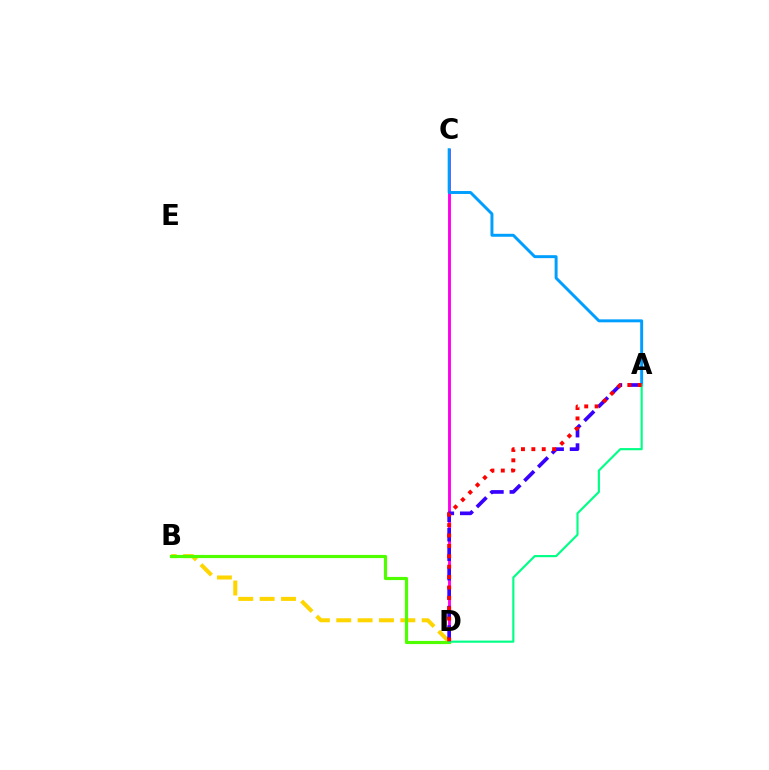{('C', 'D'): [{'color': '#ff00ed', 'line_style': 'solid', 'thickness': 2.08}], ('B', 'D'): [{'color': '#ffd500', 'line_style': 'dashed', 'thickness': 2.9}, {'color': '#4fff00', 'line_style': 'solid', 'thickness': 2.28}], ('A', 'D'): [{'color': '#3700ff', 'line_style': 'dashed', 'thickness': 2.65}, {'color': '#00ff86', 'line_style': 'solid', 'thickness': 1.55}, {'color': '#ff0000', 'line_style': 'dotted', 'thickness': 2.82}], ('A', 'C'): [{'color': '#009eff', 'line_style': 'solid', 'thickness': 2.12}]}